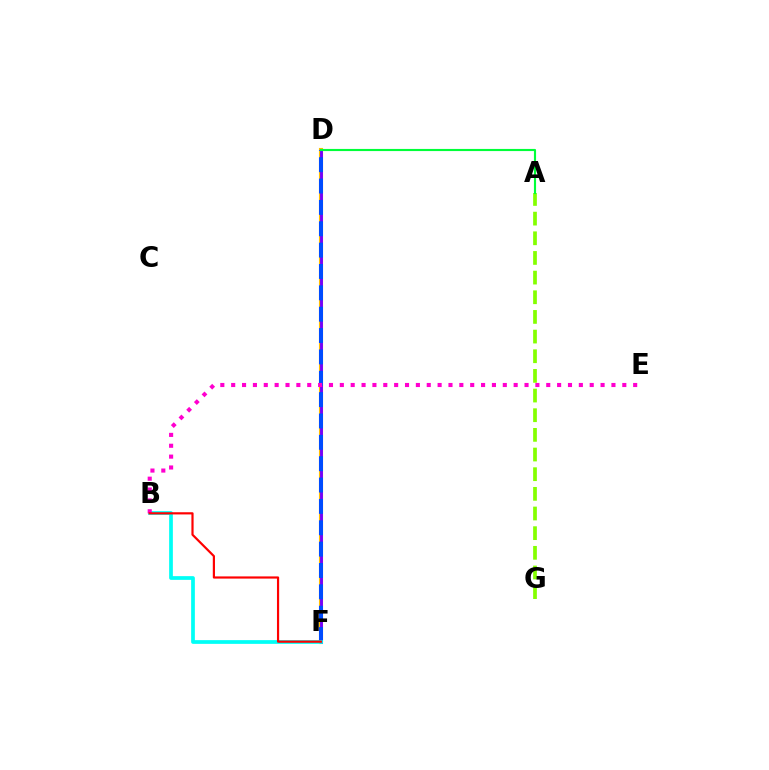{('A', 'G'): [{'color': '#84ff00', 'line_style': 'dashed', 'thickness': 2.67}], ('D', 'F'): [{'color': '#ffbd00', 'line_style': 'solid', 'thickness': 2.96}, {'color': '#7200ff', 'line_style': 'solid', 'thickness': 2.07}, {'color': '#004bff', 'line_style': 'dashed', 'thickness': 2.9}], ('A', 'D'): [{'color': '#00ff39', 'line_style': 'solid', 'thickness': 1.54}], ('B', 'F'): [{'color': '#00fff6', 'line_style': 'solid', 'thickness': 2.68}, {'color': '#ff0000', 'line_style': 'solid', 'thickness': 1.58}], ('B', 'E'): [{'color': '#ff00cf', 'line_style': 'dotted', 'thickness': 2.95}]}